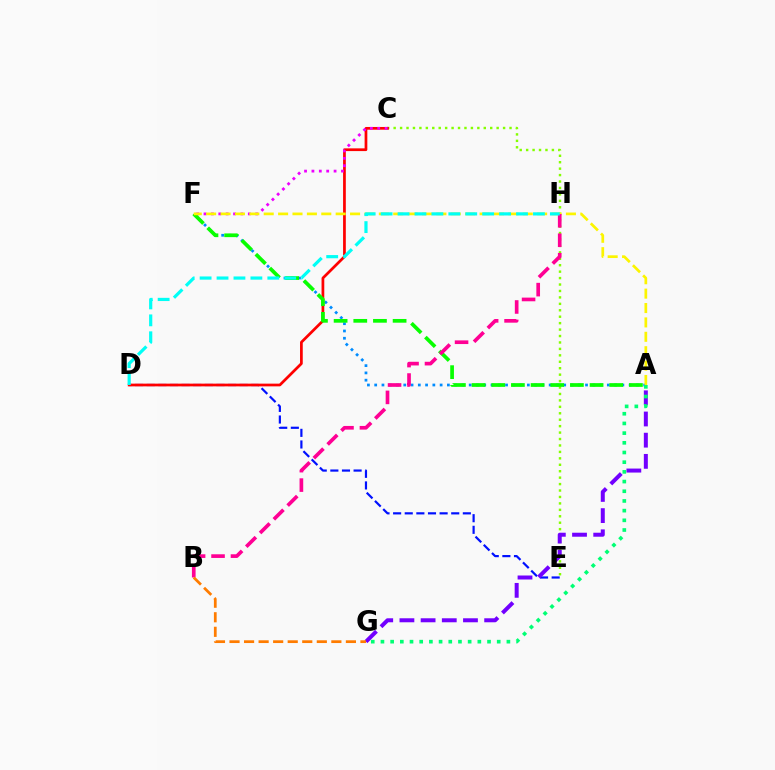{('C', 'E'): [{'color': '#84ff00', 'line_style': 'dotted', 'thickness': 1.75}], ('A', 'F'): [{'color': '#008cff', 'line_style': 'dotted', 'thickness': 1.98}, {'color': '#08ff00', 'line_style': 'dashed', 'thickness': 2.67}, {'color': '#fcf500', 'line_style': 'dashed', 'thickness': 1.95}], ('D', 'E'): [{'color': '#0010ff', 'line_style': 'dashed', 'thickness': 1.58}], ('A', 'G'): [{'color': '#7200ff', 'line_style': 'dashed', 'thickness': 2.88}, {'color': '#00ff74', 'line_style': 'dotted', 'thickness': 2.63}], ('C', 'D'): [{'color': '#ff0000', 'line_style': 'solid', 'thickness': 1.97}], ('C', 'F'): [{'color': '#ee00ff', 'line_style': 'dotted', 'thickness': 2.01}], ('B', 'H'): [{'color': '#ff0094', 'line_style': 'dashed', 'thickness': 2.64}], ('D', 'H'): [{'color': '#00fff6', 'line_style': 'dashed', 'thickness': 2.3}], ('B', 'G'): [{'color': '#ff7c00', 'line_style': 'dashed', 'thickness': 1.98}]}